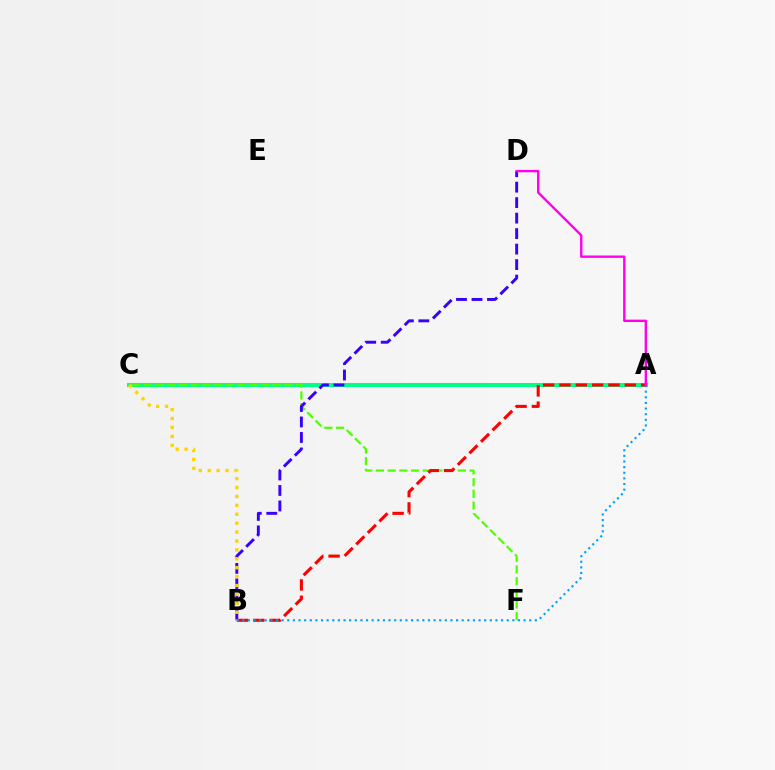{('A', 'C'): [{'color': '#00ff86', 'line_style': 'solid', 'thickness': 2.91}], ('C', 'F'): [{'color': '#4fff00', 'line_style': 'dashed', 'thickness': 1.59}], ('B', 'D'): [{'color': '#3700ff', 'line_style': 'dashed', 'thickness': 2.1}], ('A', 'B'): [{'color': '#ff0000', 'line_style': 'dashed', 'thickness': 2.22}, {'color': '#009eff', 'line_style': 'dotted', 'thickness': 1.53}], ('B', 'C'): [{'color': '#ffd500', 'line_style': 'dotted', 'thickness': 2.42}], ('A', 'D'): [{'color': '#ff00ed', 'line_style': 'solid', 'thickness': 1.71}]}